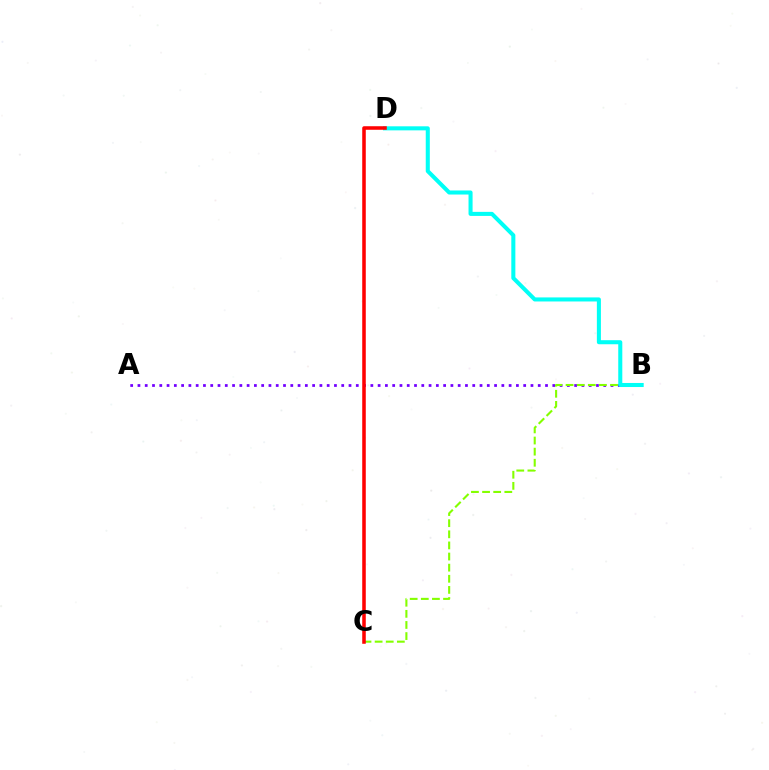{('A', 'B'): [{'color': '#7200ff', 'line_style': 'dotted', 'thickness': 1.98}], ('B', 'C'): [{'color': '#84ff00', 'line_style': 'dashed', 'thickness': 1.51}], ('B', 'D'): [{'color': '#00fff6', 'line_style': 'solid', 'thickness': 2.92}], ('C', 'D'): [{'color': '#ff0000', 'line_style': 'solid', 'thickness': 2.56}]}